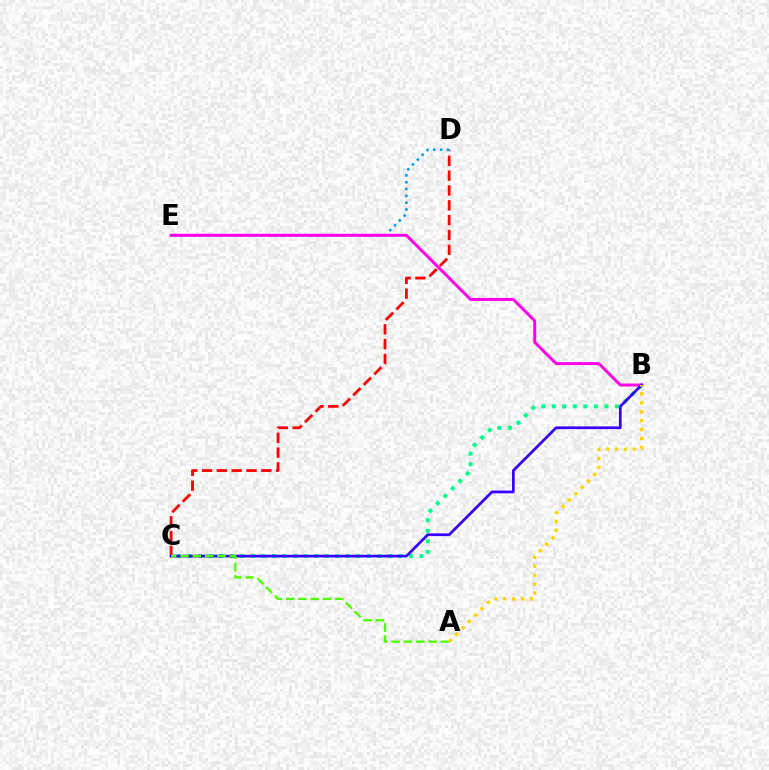{('B', 'C'): [{'color': '#00ff86', 'line_style': 'dotted', 'thickness': 2.86}, {'color': '#3700ff', 'line_style': 'solid', 'thickness': 1.97}], ('C', 'D'): [{'color': '#ff0000', 'line_style': 'dashed', 'thickness': 2.01}], ('D', 'E'): [{'color': '#009eff', 'line_style': 'dotted', 'thickness': 1.85}], ('B', 'E'): [{'color': '#ff00ed', 'line_style': 'solid', 'thickness': 2.13}], ('A', 'C'): [{'color': '#4fff00', 'line_style': 'dashed', 'thickness': 1.68}], ('A', 'B'): [{'color': '#ffd500', 'line_style': 'dotted', 'thickness': 2.43}]}